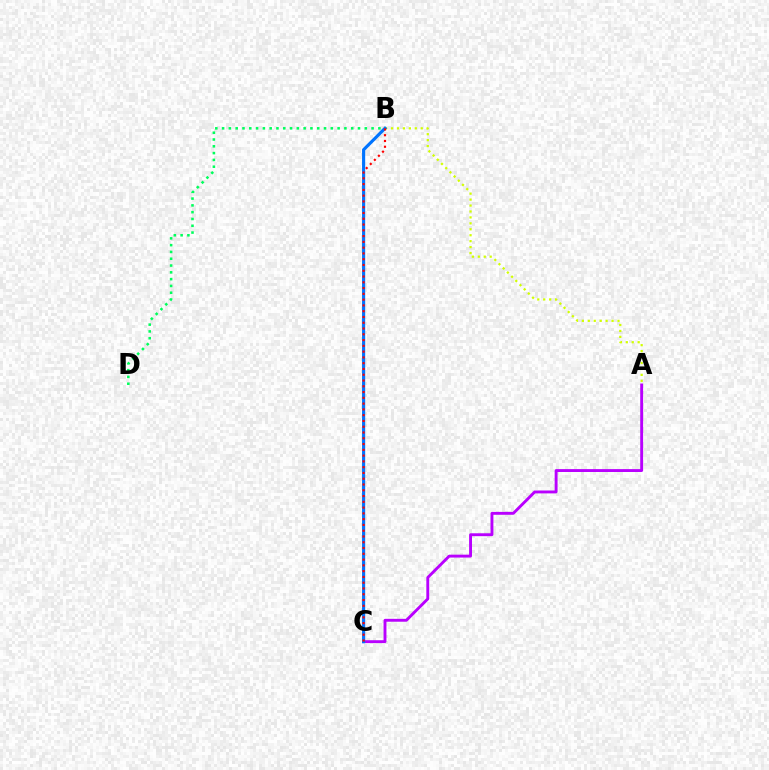{('A', 'C'): [{'color': '#b900ff', 'line_style': 'solid', 'thickness': 2.08}], ('A', 'B'): [{'color': '#d1ff00', 'line_style': 'dotted', 'thickness': 1.61}], ('B', 'C'): [{'color': '#0074ff', 'line_style': 'solid', 'thickness': 2.26}, {'color': '#ff0000', 'line_style': 'dotted', 'thickness': 1.57}], ('B', 'D'): [{'color': '#00ff5c', 'line_style': 'dotted', 'thickness': 1.85}]}